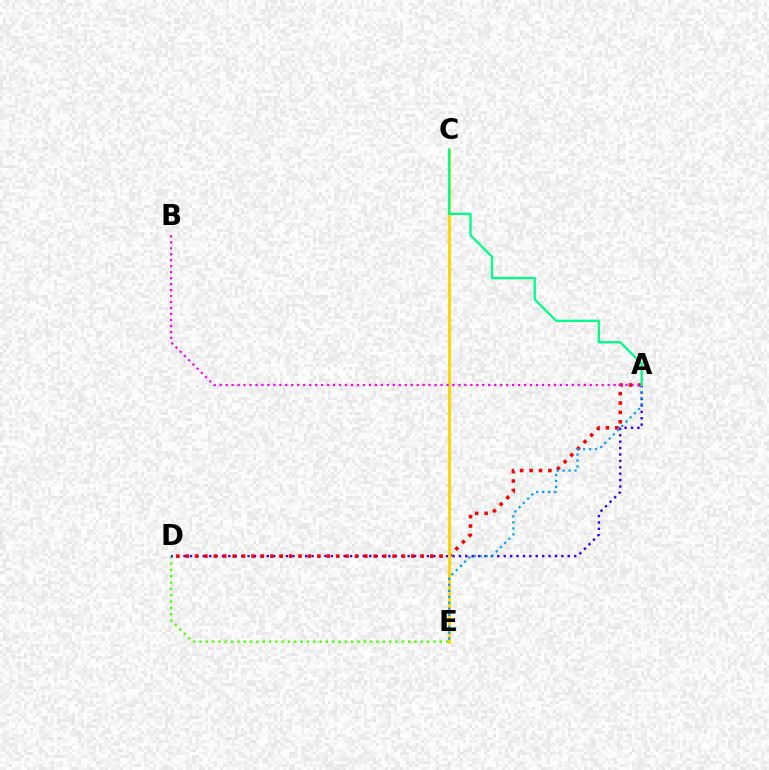{('D', 'E'): [{'color': '#4fff00', 'line_style': 'dotted', 'thickness': 1.72}], ('A', 'D'): [{'color': '#3700ff', 'line_style': 'dotted', 'thickness': 1.74}, {'color': '#ff0000', 'line_style': 'dotted', 'thickness': 2.56}], ('C', 'E'): [{'color': '#ffd500', 'line_style': 'solid', 'thickness': 2.06}], ('A', 'E'): [{'color': '#009eff', 'line_style': 'dotted', 'thickness': 1.62}], ('A', 'C'): [{'color': '#00ff86', 'line_style': 'solid', 'thickness': 1.67}], ('A', 'B'): [{'color': '#ff00ed', 'line_style': 'dotted', 'thickness': 1.62}]}